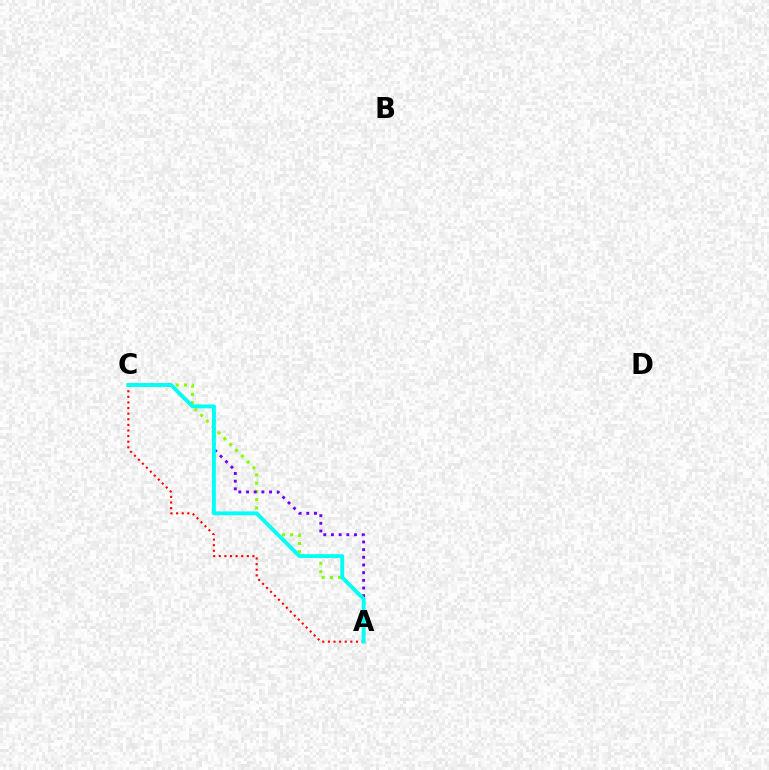{('A', 'C'): [{'color': '#84ff00', 'line_style': 'dotted', 'thickness': 2.24}, {'color': '#7200ff', 'line_style': 'dotted', 'thickness': 2.09}, {'color': '#ff0000', 'line_style': 'dotted', 'thickness': 1.52}, {'color': '#00fff6', 'line_style': 'solid', 'thickness': 2.79}]}